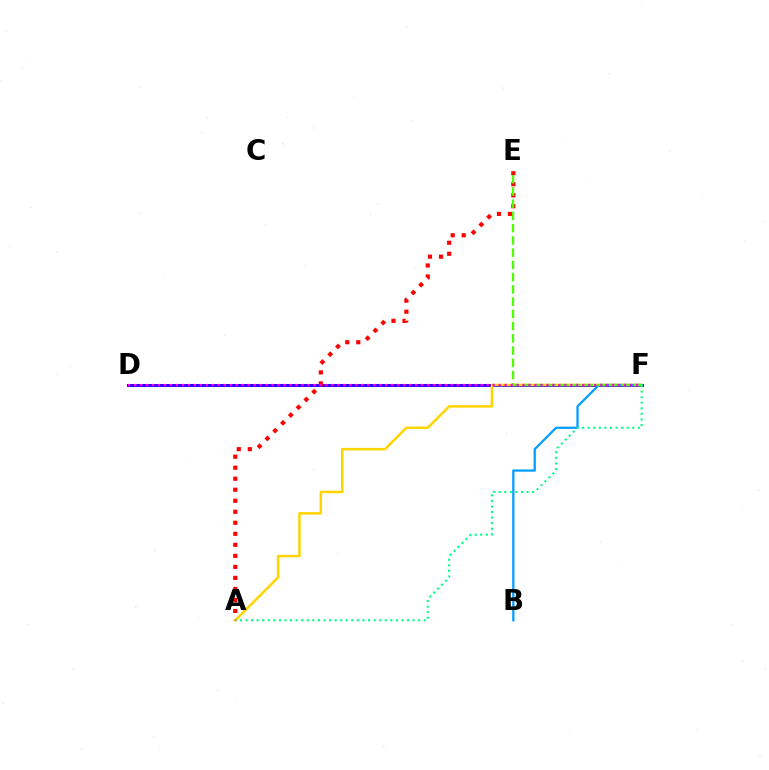{('D', 'F'): [{'color': '#3700ff', 'line_style': 'solid', 'thickness': 2.16}, {'color': '#ff00ed', 'line_style': 'dotted', 'thickness': 1.62}], ('A', 'F'): [{'color': '#ffd500', 'line_style': 'solid', 'thickness': 1.81}, {'color': '#00ff86', 'line_style': 'dotted', 'thickness': 1.51}], ('A', 'E'): [{'color': '#ff0000', 'line_style': 'dotted', 'thickness': 2.99}], ('B', 'F'): [{'color': '#009eff', 'line_style': 'solid', 'thickness': 1.63}], ('E', 'F'): [{'color': '#4fff00', 'line_style': 'dashed', 'thickness': 1.66}]}